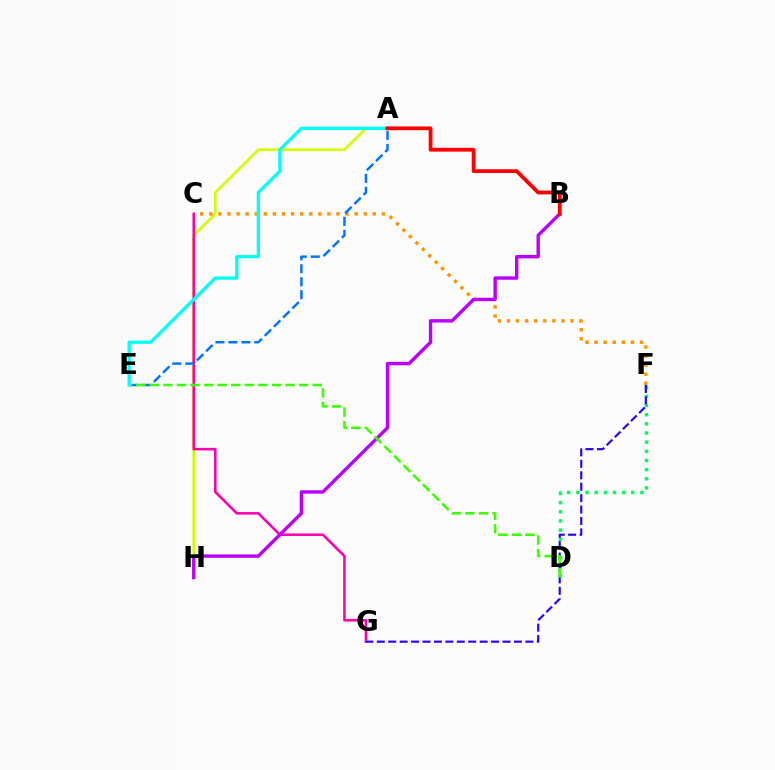{('A', 'H'): [{'color': '#d1ff00', 'line_style': 'solid', 'thickness': 1.93}], ('D', 'F'): [{'color': '#00ff5c', 'line_style': 'dotted', 'thickness': 2.49}], ('C', 'F'): [{'color': '#ff9400', 'line_style': 'dotted', 'thickness': 2.47}], ('C', 'G'): [{'color': '#ff00ac', 'line_style': 'solid', 'thickness': 1.85}], ('F', 'G'): [{'color': '#2500ff', 'line_style': 'dashed', 'thickness': 1.55}], ('B', 'H'): [{'color': '#b900ff', 'line_style': 'solid', 'thickness': 2.44}], ('A', 'E'): [{'color': '#0074ff', 'line_style': 'dashed', 'thickness': 1.76}, {'color': '#00fff6', 'line_style': 'solid', 'thickness': 2.35}], ('D', 'E'): [{'color': '#3dff00', 'line_style': 'dashed', 'thickness': 1.84}], ('A', 'B'): [{'color': '#ff0000', 'line_style': 'solid', 'thickness': 2.73}]}